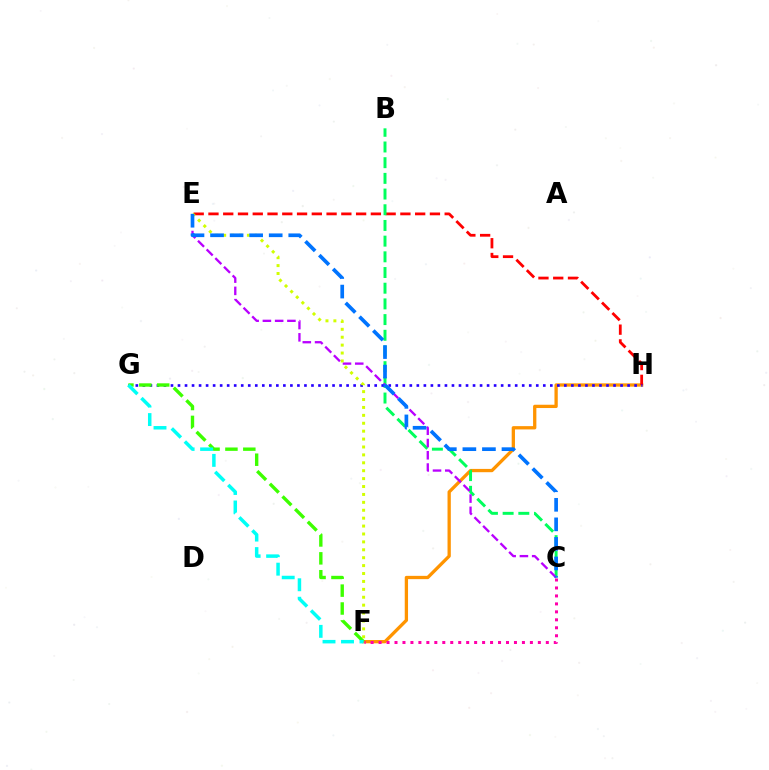{('F', 'H'): [{'color': '#ff9400', 'line_style': 'solid', 'thickness': 2.37}], ('E', 'H'): [{'color': '#ff0000', 'line_style': 'dashed', 'thickness': 2.01}], ('B', 'C'): [{'color': '#00ff5c', 'line_style': 'dashed', 'thickness': 2.13}], ('C', 'E'): [{'color': '#b900ff', 'line_style': 'dashed', 'thickness': 1.67}, {'color': '#0074ff', 'line_style': 'dashed', 'thickness': 2.66}], ('G', 'H'): [{'color': '#2500ff', 'line_style': 'dotted', 'thickness': 1.91}], ('F', 'G'): [{'color': '#3dff00', 'line_style': 'dashed', 'thickness': 2.43}, {'color': '#00fff6', 'line_style': 'dashed', 'thickness': 2.51}], ('E', 'F'): [{'color': '#d1ff00', 'line_style': 'dotted', 'thickness': 2.15}], ('C', 'F'): [{'color': '#ff00ac', 'line_style': 'dotted', 'thickness': 2.16}]}